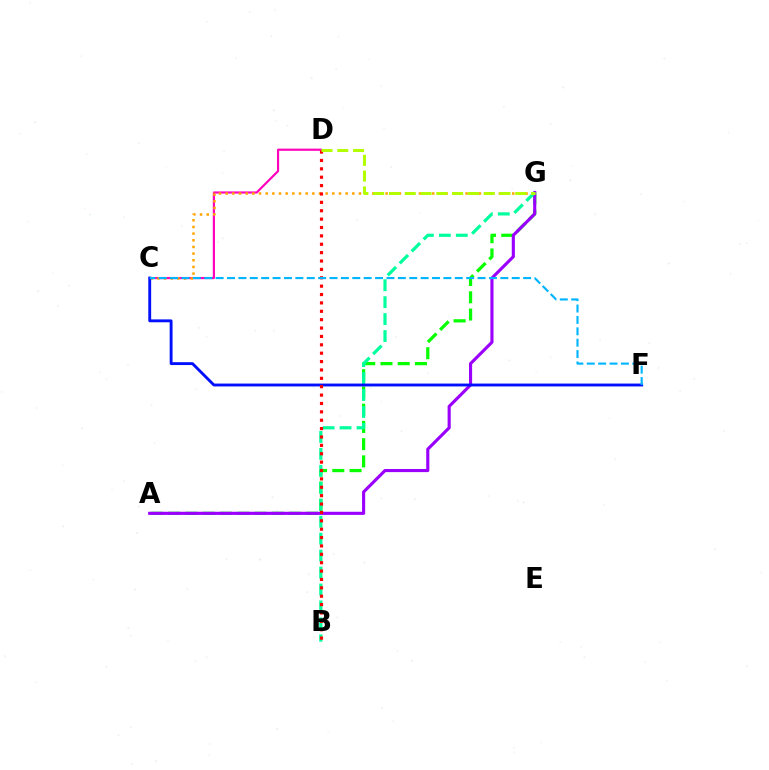{('A', 'G'): [{'color': '#08ff00', 'line_style': 'dashed', 'thickness': 2.34}, {'color': '#9b00ff', 'line_style': 'solid', 'thickness': 2.25}], ('C', 'D'): [{'color': '#ff00bd', 'line_style': 'solid', 'thickness': 1.57}], ('C', 'G'): [{'color': '#ffa500', 'line_style': 'dotted', 'thickness': 1.81}], ('B', 'G'): [{'color': '#00ff9d', 'line_style': 'dashed', 'thickness': 2.3}], ('C', 'F'): [{'color': '#0010ff', 'line_style': 'solid', 'thickness': 2.07}, {'color': '#00b5ff', 'line_style': 'dashed', 'thickness': 1.55}], ('B', 'D'): [{'color': '#ff0000', 'line_style': 'dotted', 'thickness': 2.28}], ('D', 'G'): [{'color': '#b3ff00', 'line_style': 'dashed', 'thickness': 2.14}]}